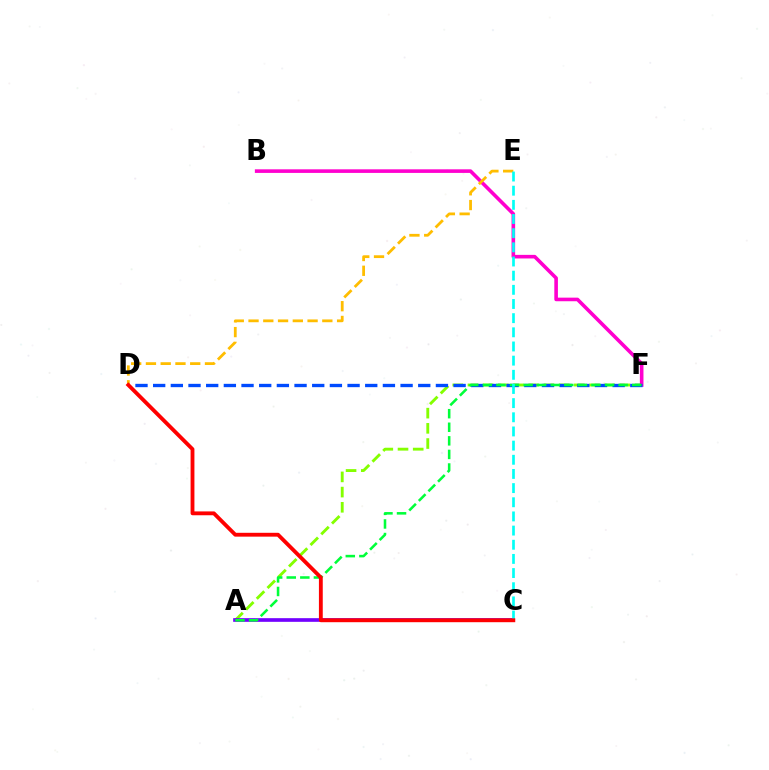{('A', 'F'): [{'color': '#84ff00', 'line_style': 'dashed', 'thickness': 2.06}, {'color': '#00ff39', 'line_style': 'dashed', 'thickness': 1.84}], ('B', 'F'): [{'color': '#ff00cf', 'line_style': 'solid', 'thickness': 2.59}], ('A', 'C'): [{'color': '#7200ff', 'line_style': 'solid', 'thickness': 2.64}], ('D', 'F'): [{'color': '#004bff', 'line_style': 'dashed', 'thickness': 2.4}], ('D', 'E'): [{'color': '#ffbd00', 'line_style': 'dashed', 'thickness': 2.01}], ('C', 'E'): [{'color': '#00fff6', 'line_style': 'dashed', 'thickness': 1.92}], ('C', 'D'): [{'color': '#ff0000', 'line_style': 'solid', 'thickness': 2.77}]}